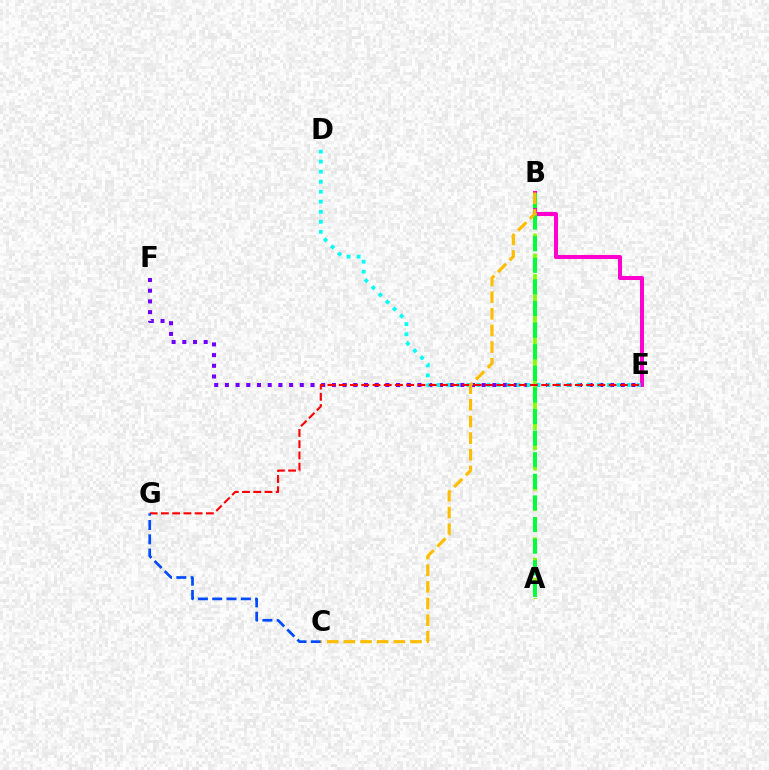{('E', 'F'): [{'color': '#7200ff', 'line_style': 'dotted', 'thickness': 2.91}], ('B', 'E'): [{'color': '#ff00cf', 'line_style': 'solid', 'thickness': 2.9}], ('A', 'B'): [{'color': '#84ff00', 'line_style': 'dashed', 'thickness': 2.75}, {'color': '#00ff39', 'line_style': 'dashed', 'thickness': 2.93}], ('D', 'E'): [{'color': '#00fff6', 'line_style': 'dotted', 'thickness': 2.72}], ('E', 'G'): [{'color': '#ff0000', 'line_style': 'dashed', 'thickness': 1.53}], ('C', 'G'): [{'color': '#004bff', 'line_style': 'dashed', 'thickness': 1.95}], ('B', 'C'): [{'color': '#ffbd00', 'line_style': 'dashed', 'thickness': 2.26}]}